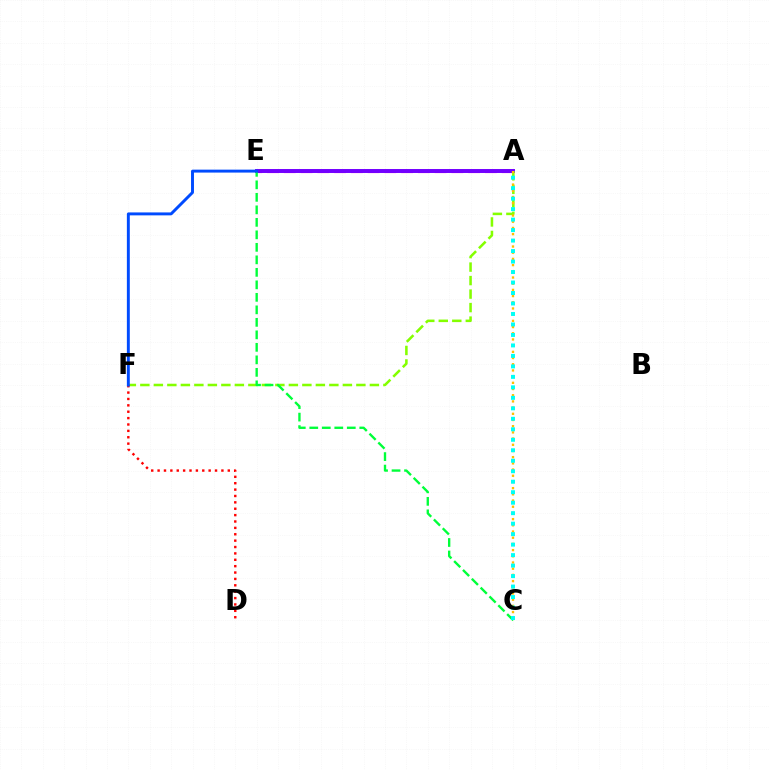{('A', 'E'): [{'color': '#ff00cf', 'line_style': 'dashed', 'thickness': 2.28}, {'color': '#7200ff', 'line_style': 'solid', 'thickness': 2.85}], ('A', 'F'): [{'color': '#84ff00', 'line_style': 'dashed', 'thickness': 1.83}], ('D', 'F'): [{'color': '#ff0000', 'line_style': 'dotted', 'thickness': 1.73}], ('A', 'C'): [{'color': '#ffbd00', 'line_style': 'dotted', 'thickness': 1.68}, {'color': '#00fff6', 'line_style': 'dotted', 'thickness': 2.85}], ('C', 'E'): [{'color': '#00ff39', 'line_style': 'dashed', 'thickness': 1.7}], ('E', 'F'): [{'color': '#004bff', 'line_style': 'solid', 'thickness': 2.11}]}